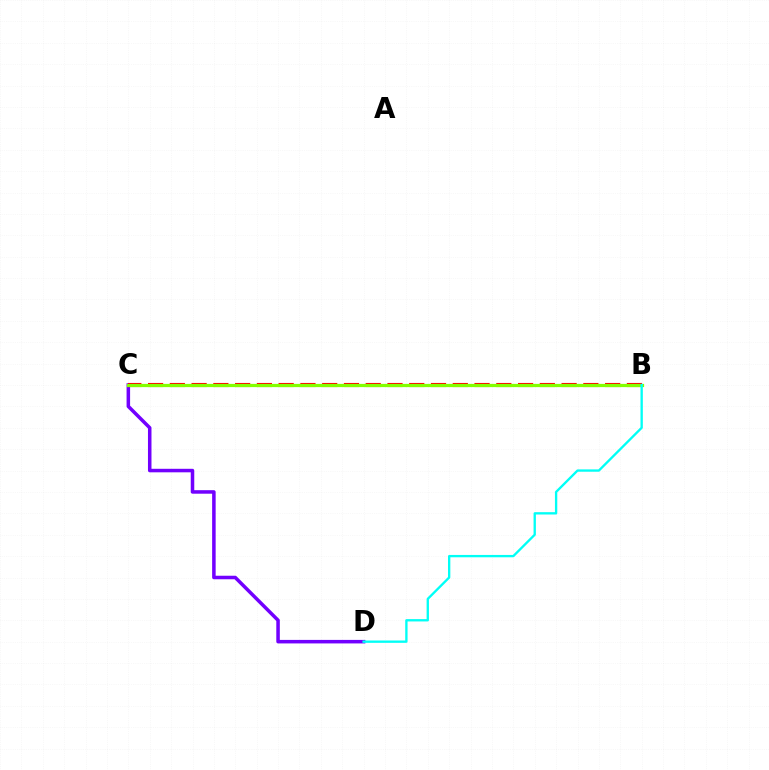{('C', 'D'): [{'color': '#7200ff', 'line_style': 'solid', 'thickness': 2.53}], ('B', 'C'): [{'color': '#ff0000', 'line_style': 'dashed', 'thickness': 2.96}, {'color': '#84ff00', 'line_style': 'solid', 'thickness': 2.33}], ('B', 'D'): [{'color': '#00fff6', 'line_style': 'solid', 'thickness': 1.68}]}